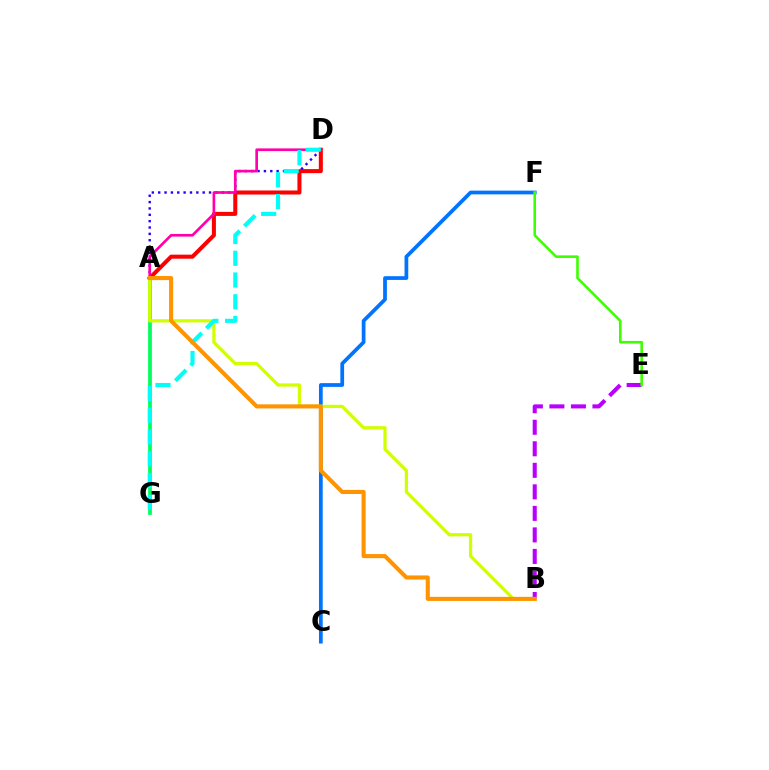{('A', 'D'): [{'color': '#ff0000', 'line_style': 'solid', 'thickness': 2.91}, {'color': '#2500ff', 'line_style': 'dotted', 'thickness': 1.73}, {'color': '#ff00ac', 'line_style': 'solid', 'thickness': 1.92}], ('A', 'G'): [{'color': '#00ff5c', 'line_style': 'solid', 'thickness': 2.7}], ('C', 'F'): [{'color': '#0074ff', 'line_style': 'solid', 'thickness': 2.69}], ('B', 'E'): [{'color': '#b900ff', 'line_style': 'dashed', 'thickness': 2.92}], ('E', 'F'): [{'color': '#3dff00', 'line_style': 'solid', 'thickness': 1.87}], ('A', 'B'): [{'color': '#d1ff00', 'line_style': 'solid', 'thickness': 2.33}, {'color': '#ff9400', 'line_style': 'solid', 'thickness': 2.95}], ('D', 'G'): [{'color': '#00fff6', 'line_style': 'dashed', 'thickness': 2.95}]}